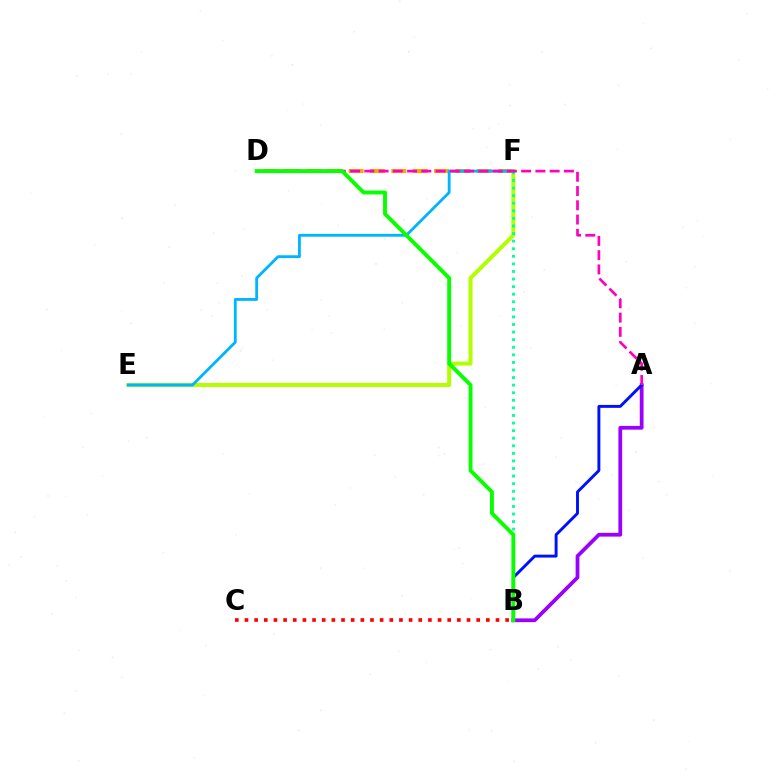{('D', 'F'): [{'color': '#ffa500', 'line_style': 'dashed', 'thickness': 2.9}], ('E', 'F'): [{'color': '#b3ff00', 'line_style': 'solid', 'thickness': 2.89}, {'color': '#00b5ff', 'line_style': 'solid', 'thickness': 2.04}], ('B', 'F'): [{'color': '#00ff9d', 'line_style': 'dotted', 'thickness': 2.06}], ('B', 'C'): [{'color': '#ff0000', 'line_style': 'dotted', 'thickness': 2.62}], ('A', 'B'): [{'color': '#9b00ff', 'line_style': 'solid', 'thickness': 2.71}, {'color': '#0010ff', 'line_style': 'solid', 'thickness': 2.11}], ('A', 'D'): [{'color': '#ff00bd', 'line_style': 'dashed', 'thickness': 1.94}], ('B', 'D'): [{'color': '#08ff00', 'line_style': 'solid', 'thickness': 2.8}]}